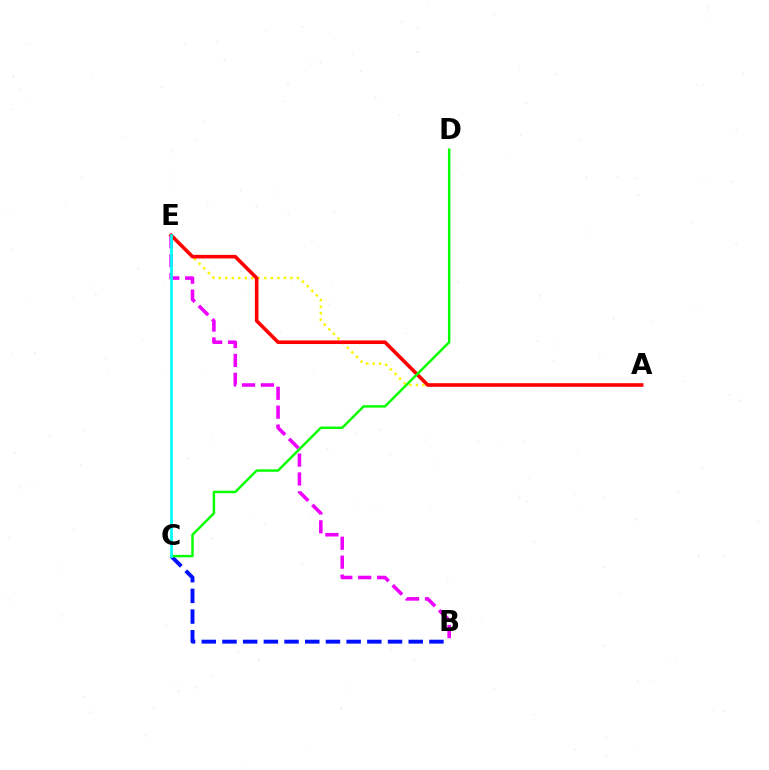{('A', 'E'): [{'color': '#fcf500', 'line_style': 'dotted', 'thickness': 1.77}, {'color': '#ff0000', 'line_style': 'solid', 'thickness': 2.59}], ('B', 'E'): [{'color': '#ee00ff', 'line_style': 'dashed', 'thickness': 2.57}], ('B', 'C'): [{'color': '#0010ff', 'line_style': 'dashed', 'thickness': 2.81}], ('C', 'D'): [{'color': '#08ff00', 'line_style': 'solid', 'thickness': 1.77}], ('C', 'E'): [{'color': '#00fff6', 'line_style': 'solid', 'thickness': 1.95}]}